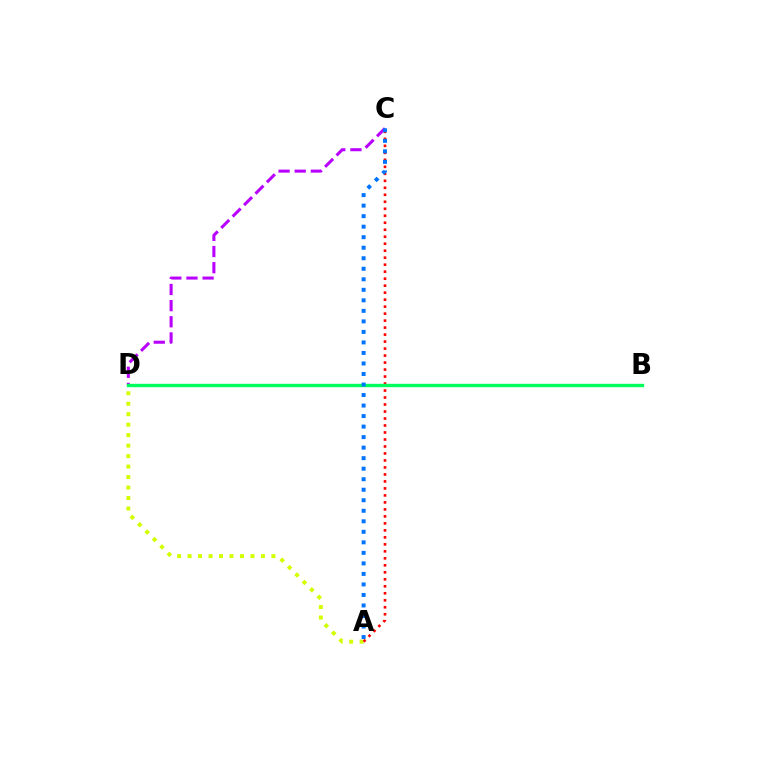{('A', 'D'): [{'color': '#d1ff00', 'line_style': 'dotted', 'thickness': 2.85}], ('C', 'D'): [{'color': '#b900ff', 'line_style': 'dashed', 'thickness': 2.19}], ('A', 'C'): [{'color': '#ff0000', 'line_style': 'dotted', 'thickness': 1.9}, {'color': '#0074ff', 'line_style': 'dotted', 'thickness': 2.86}], ('B', 'D'): [{'color': '#00ff5c', 'line_style': 'solid', 'thickness': 2.43}]}